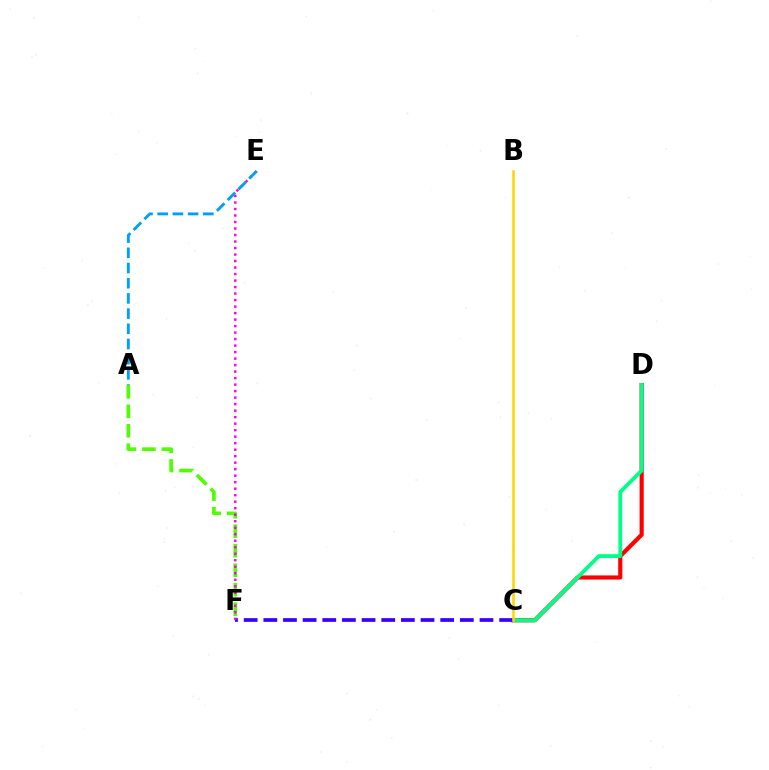{('C', 'D'): [{'color': '#ff0000', 'line_style': 'solid', 'thickness': 2.98}, {'color': '#00ff86', 'line_style': 'solid', 'thickness': 2.75}], ('A', 'F'): [{'color': '#4fff00', 'line_style': 'dashed', 'thickness': 2.65}], ('C', 'F'): [{'color': '#3700ff', 'line_style': 'dashed', 'thickness': 2.67}], ('B', 'C'): [{'color': '#ffd500', 'line_style': 'solid', 'thickness': 1.84}], ('E', 'F'): [{'color': '#ff00ed', 'line_style': 'dotted', 'thickness': 1.77}], ('A', 'E'): [{'color': '#009eff', 'line_style': 'dashed', 'thickness': 2.06}]}